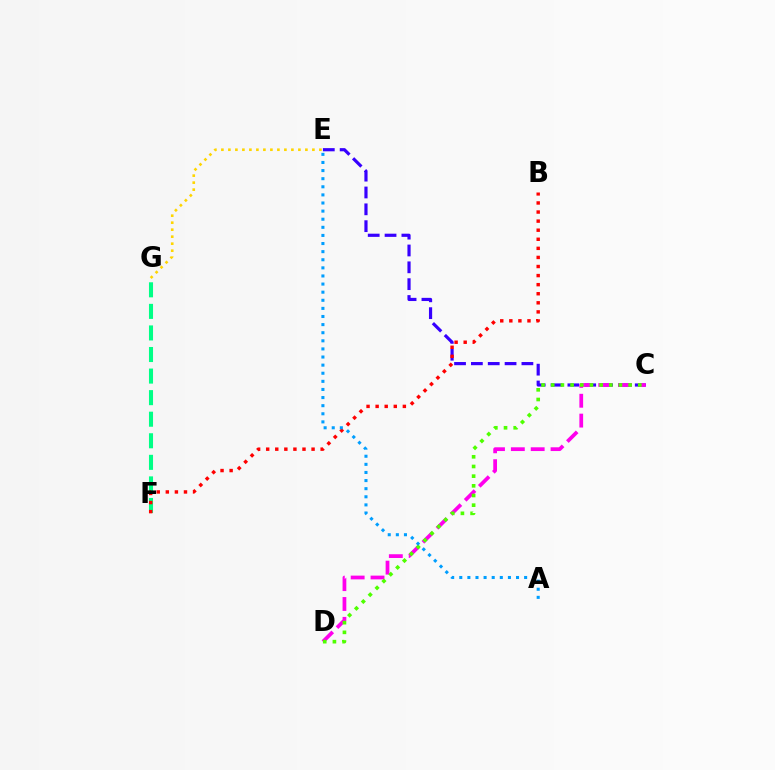{('E', 'G'): [{'color': '#ffd500', 'line_style': 'dotted', 'thickness': 1.9}], ('C', 'E'): [{'color': '#3700ff', 'line_style': 'dashed', 'thickness': 2.29}], ('C', 'D'): [{'color': '#ff00ed', 'line_style': 'dashed', 'thickness': 2.7}, {'color': '#4fff00', 'line_style': 'dotted', 'thickness': 2.63}], ('F', 'G'): [{'color': '#00ff86', 'line_style': 'dashed', 'thickness': 2.93}], ('B', 'F'): [{'color': '#ff0000', 'line_style': 'dotted', 'thickness': 2.47}], ('A', 'E'): [{'color': '#009eff', 'line_style': 'dotted', 'thickness': 2.2}]}